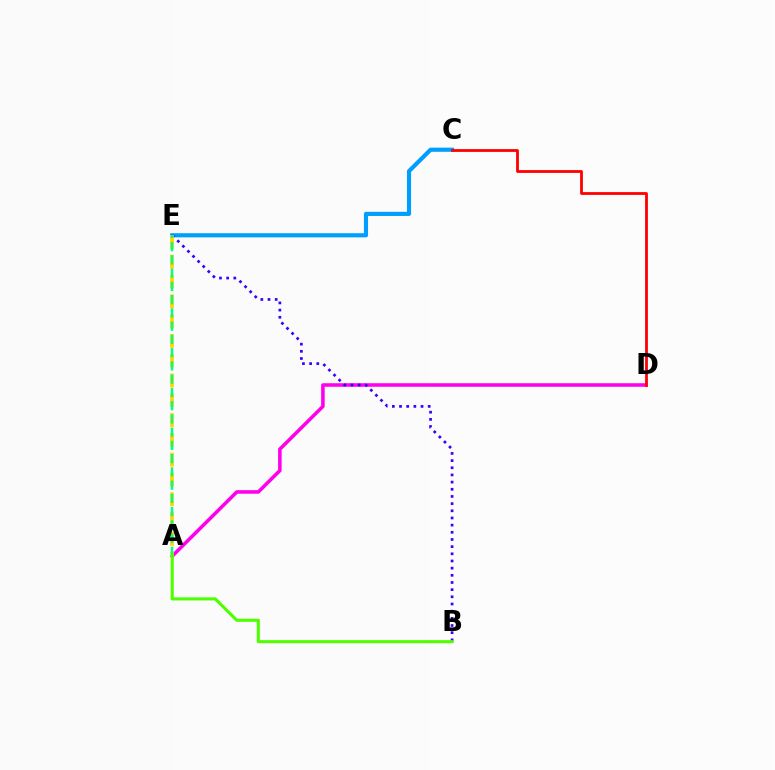{('A', 'D'): [{'color': '#ff00ed', 'line_style': 'solid', 'thickness': 2.56}], ('C', 'E'): [{'color': '#009eff', 'line_style': 'solid', 'thickness': 2.98}], ('B', 'E'): [{'color': '#3700ff', 'line_style': 'dotted', 'thickness': 1.95}], ('A', 'E'): [{'color': '#ffd500', 'line_style': 'dashed', 'thickness': 2.69}, {'color': '#00ff86', 'line_style': 'dashed', 'thickness': 1.8}], ('C', 'D'): [{'color': '#ff0000', 'line_style': 'solid', 'thickness': 2.01}], ('A', 'B'): [{'color': '#4fff00', 'line_style': 'solid', 'thickness': 2.21}]}